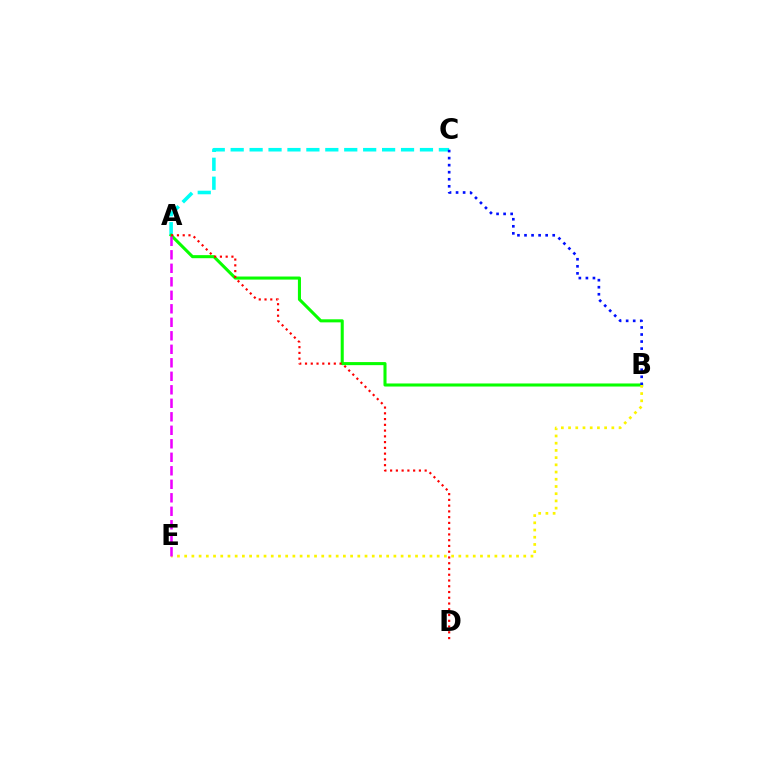{('A', 'C'): [{'color': '#00fff6', 'line_style': 'dashed', 'thickness': 2.57}], ('A', 'B'): [{'color': '#08ff00', 'line_style': 'solid', 'thickness': 2.21}], ('B', 'C'): [{'color': '#0010ff', 'line_style': 'dotted', 'thickness': 1.92}], ('B', 'E'): [{'color': '#fcf500', 'line_style': 'dotted', 'thickness': 1.96}], ('A', 'D'): [{'color': '#ff0000', 'line_style': 'dotted', 'thickness': 1.56}], ('A', 'E'): [{'color': '#ee00ff', 'line_style': 'dashed', 'thickness': 1.83}]}